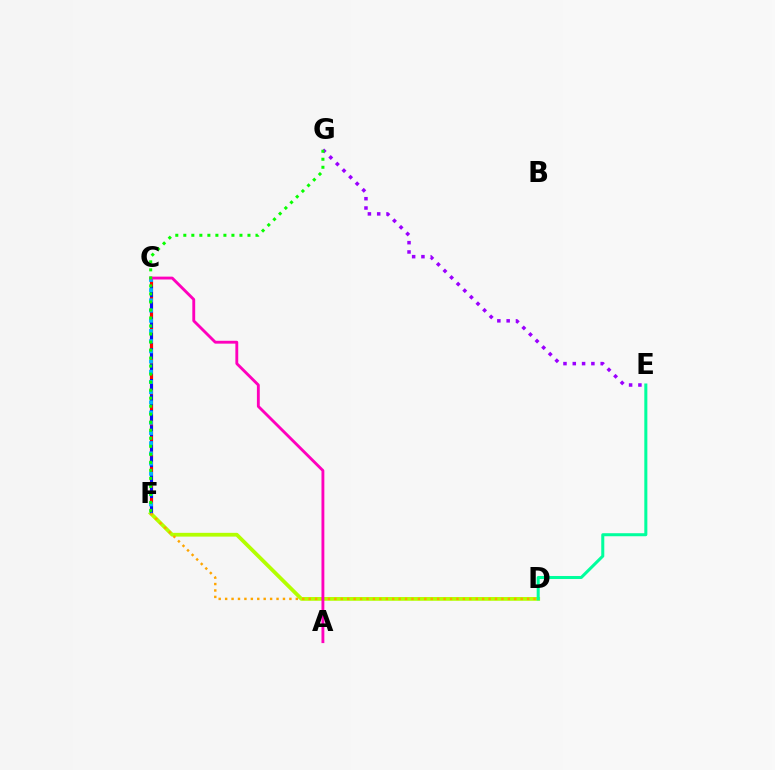{('C', 'F'): [{'color': '#ff0000', 'line_style': 'solid', 'thickness': 2.29}, {'color': '#0010ff', 'line_style': 'dashed', 'thickness': 2.1}, {'color': '#00b5ff', 'line_style': 'dotted', 'thickness': 2.77}], ('D', 'F'): [{'color': '#b3ff00', 'line_style': 'solid', 'thickness': 2.71}, {'color': '#ffa500', 'line_style': 'dotted', 'thickness': 1.75}], ('E', 'G'): [{'color': '#9b00ff', 'line_style': 'dotted', 'thickness': 2.53}], ('A', 'C'): [{'color': '#ff00bd', 'line_style': 'solid', 'thickness': 2.06}], ('D', 'E'): [{'color': '#00ff9d', 'line_style': 'solid', 'thickness': 2.18}], ('F', 'G'): [{'color': '#08ff00', 'line_style': 'dotted', 'thickness': 2.18}]}